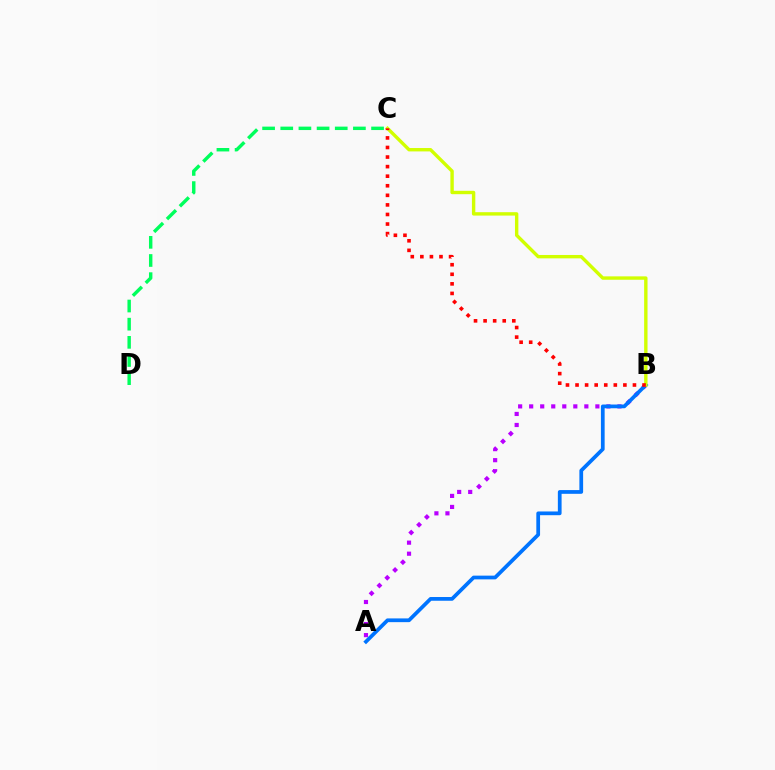{('C', 'D'): [{'color': '#00ff5c', 'line_style': 'dashed', 'thickness': 2.47}], ('A', 'B'): [{'color': '#b900ff', 'line_style': 'dotted', 'thickness': 3.0}, {'color': '#0074ff', 'line_style': 'solid', 'thickness': 2.69}], ('B', 'C'): [{'color': '#d1ff00', 'line_style': 'solid', 'thickness': 2.44}, {'color': '#ff0000', 'line_style': 'dotted', 'thickness': 2.6}]}